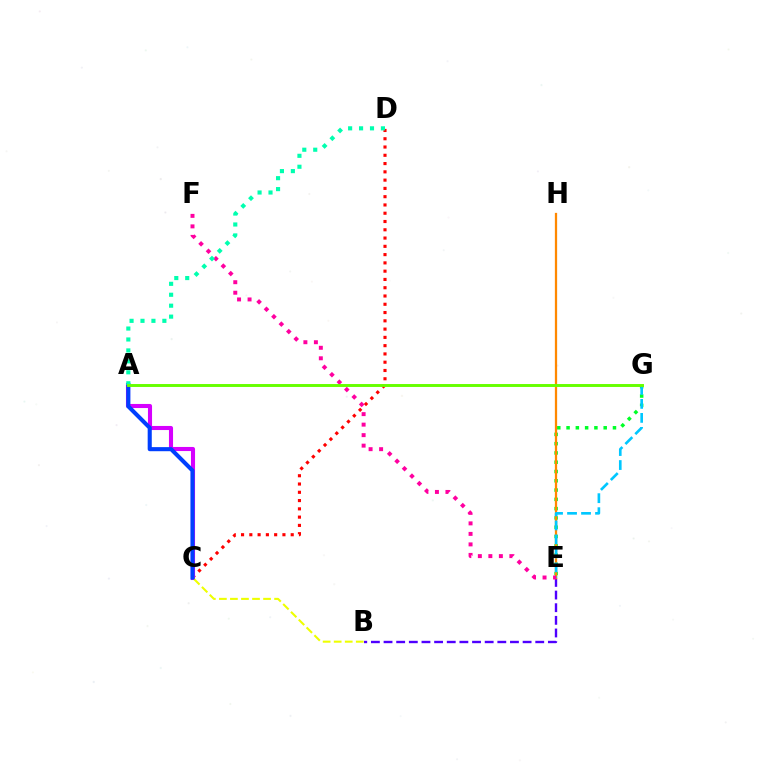{('C', 'D'): [{'color': '#ff0000', 'line_style': 'dotted', 'thickness': 2.25}], ('B', 'E'): [{'color': '#4f00ff', 'line_style': 'dashed', 'thickness': 1.72}], ('E', 'G'): [{'color': '#00ff27', 'line_style': 'dotted', 'thickness': 2.52}, {'color': '#00c7ff', 'line_style': 'dashed', 'thickness': 1.9}], ('E', 'H'): [{'color': '#ff8800', 'line_style': 'solid', 'thickness': 1.63}], ('A', 'C'): [{'color': '#d600ff', 'line_style': 'solid', 'thickness': 2.94}, {'color': '#003fff', 'line_style': 'solid', 'thickness': 2.95}], ('E', 'F'): [{'color': '#ff00a0', 'line_style': 'dotted', 'thickness': 2.85}], ('B', 'C'): [{'color': '#eeff00', 'line_style': 'dashed', 'thickness': 1.5}], ('A', 'D'): [{'color': '#00ffaf', 'line_style': 'dotted', 'thickness': 2.97}], ('A', 'G'): [{'color': '#66ff00', 'line_style': 'solid', 'thickness': 2.11}]}